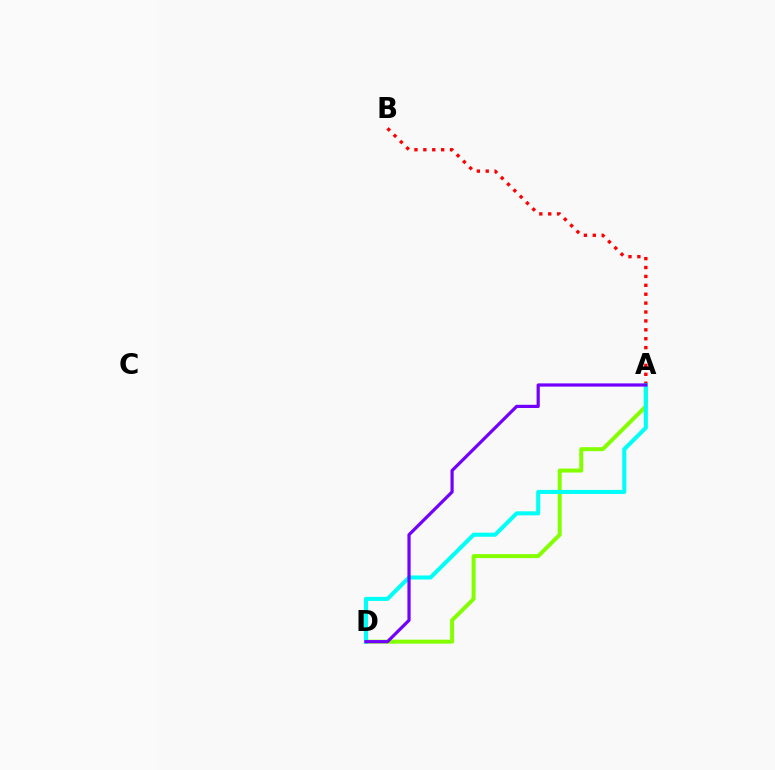{('A', 'D'): [{'color': '#84ff00', 'line_style': 'solid', 'thickness': 2.86}, {'color': '#00fff6', 'line_style': 'solid', 'thickness': 2.92}, {'color': '#7200ff', 'line_style': 'solid', 'thickness': 2.3}], ('A', 'B'): [{'color': '#ff0000', 'line_style': 'dotted', 'thickness': 2.42}]}